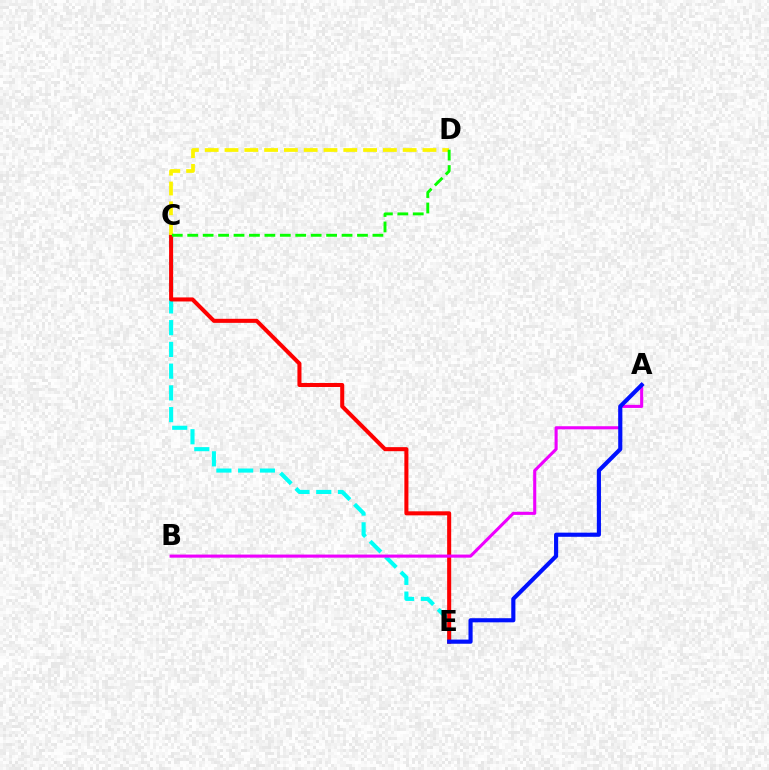{('C', 'E'): [{'color': '#00fff6', 'line_style': 'dashed', 'thickness': 2.95}, {'color': '#ff0000', 'line_style': 'solid', 'thickness': 2.91}], ('C', 'D'): [{'color': '#fcf500', 'line_style': 'dashed', 'thickness': 2.69}, {'color': '#08ff00', 'line_style': 'dashed', 'thickness': 2.1}], ('A', 'B'): [{'color': '#ee00ff', 'line_style': 'solid', 'thickness': 2.22}], ('A', 'E'): [{'color': '#0010ff', 'line_style': 'solid', 'thickness': 2.98}]}